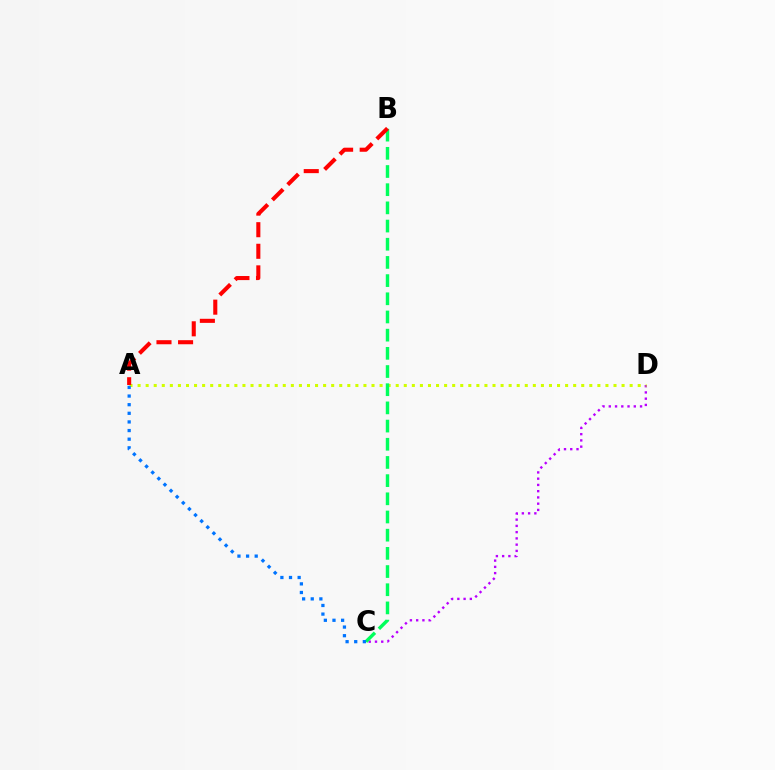{('C', 'D'): [{'color': '#b900ff', 'line_style': 'dotted', 'thickness': 1.7}], ('A', 'D'): [{'color': '#d1ff00', 'line_style': 'dotted', 'thickness': 2.19}], ('B', 'C'): [{'color': '#00ff5c', 'line_style': 'dashed', 'thickness': 2.47}], ('A', 'B'): [{'color': '#ff0000', 'line_style': 'dashed', 'thickness': 2.93}], ('A', 'C'): [{'color': '#0074ff', 'line_style': 'dotted', 'thickness': 2.34}]}